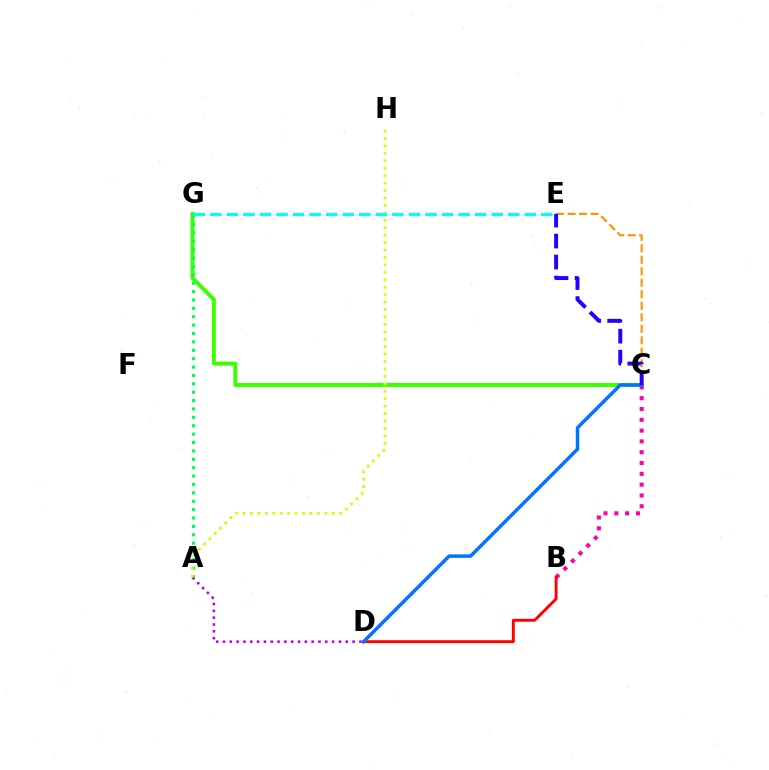{('C', 'G'): [{'color': '#3dff00', 'line_style': 'solid', 'thickness': 2.86}], ('A', 'G'): [{'color': '#00ff5c', 'line_style': 'dotted', 'thickness': 2.28}], ('B', 'C'): [{'color': '#ff00ac', 'line_style': 'dotted', 'thickness': 2.94}], ('C', 'E'): [{'color': '#ff9400', 'line_style': 'dashed', 'thickness': 1.56}, {'color': '#2500ff', 'line_style': 'dashed', 'thickness': 2.85}], ('B', 'D'): [{'color': '#ff0000', 'line_style': 'solid', 'thickness': 2.09}], ('A', 'D'): [{'color': '#b900ff', 'line_style': 'dotted', 'thickness': 1.85}], ('C', 'D'): [{'color': '#0074ff', 'line_style': 'solid', 'thickness': 2.5}], ('A', 'H'): [{'color': '#d1ff00', 'line_style': 'dotted', 'thickness': 2.02}], ('E', 'G'): [{'color': '#00fff6', 'line_style': 'dashed', 'thickness': 2.25}]}